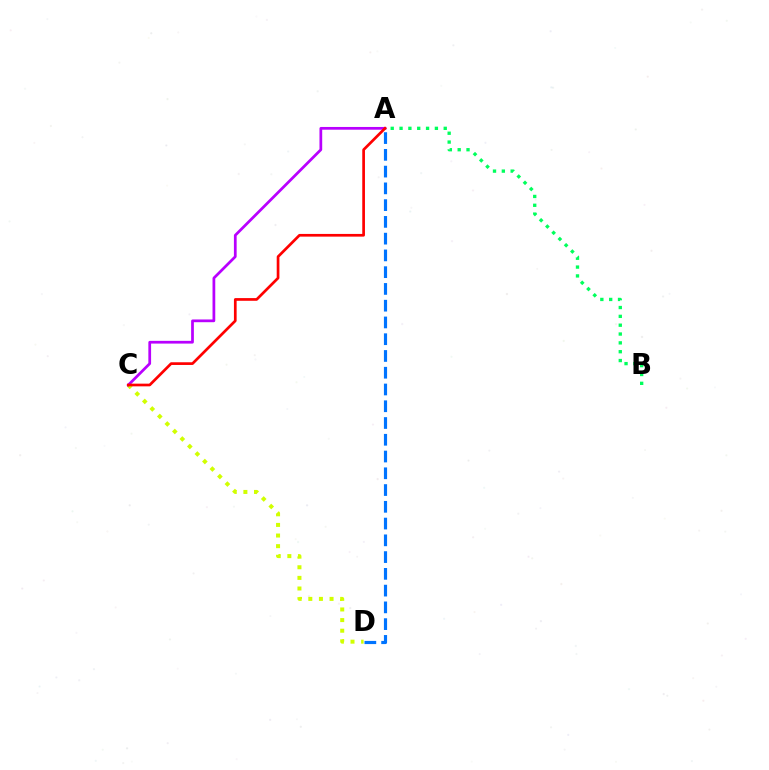{('A', 'D'): [{'color': '#0074ff', 'line_style': 'dashed', 'thickness': 2.28}], ('C', 'D'): [{'color': '#d1ff00', 'line_style': 'dotted', 'thickness': 2.89}], ('A', 'C'): [{'color': '#b900ff', 'line_style': 'solid', 'thickness': 1.97}, {'color': '#ff0000', 'line_style': 'solid', 'thickness': 1.94}], ('A', 'B'): [{'color': '#00ff5c', 'line_style': 'dotted', 'thickness': 2.4}]}